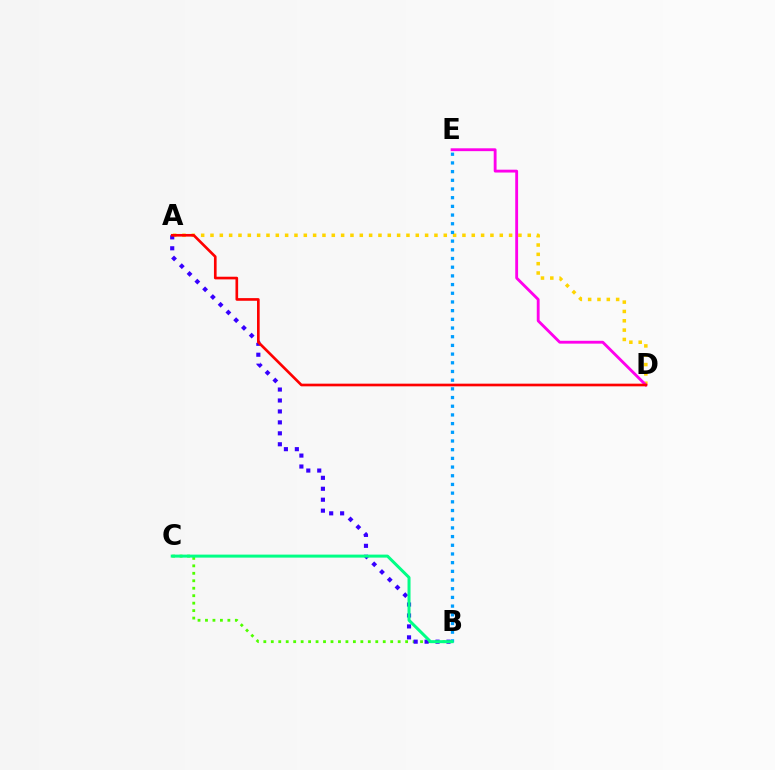{('B', 'C'): [{'color': '#4fff00', 'line_style': 'dotted', 'thickness': 2.03}, {'color': '#00ff86', 'line_style': 'solid', 'thickness': 2.16}], ('A', 'D'): [{'color': '#ffd500', 'line_style': 'dotted', 'thickness': 2.54}, {'color': '#ff0000', 'line_style': 'solid', 'thickness': 1.92}], ('A', 'B'): [{'color': '#3700ff', 'line_style': 'dotted', 'thickness': 2.97}], ('B', 'E'): [{'color': '#009eff', 'line_style': 'dotted', 'thickness': 2.36}], ('D', 'E'): [{'color': '#ff00ed', 'line_style': 'solid', 'thickness': 2.05}]}